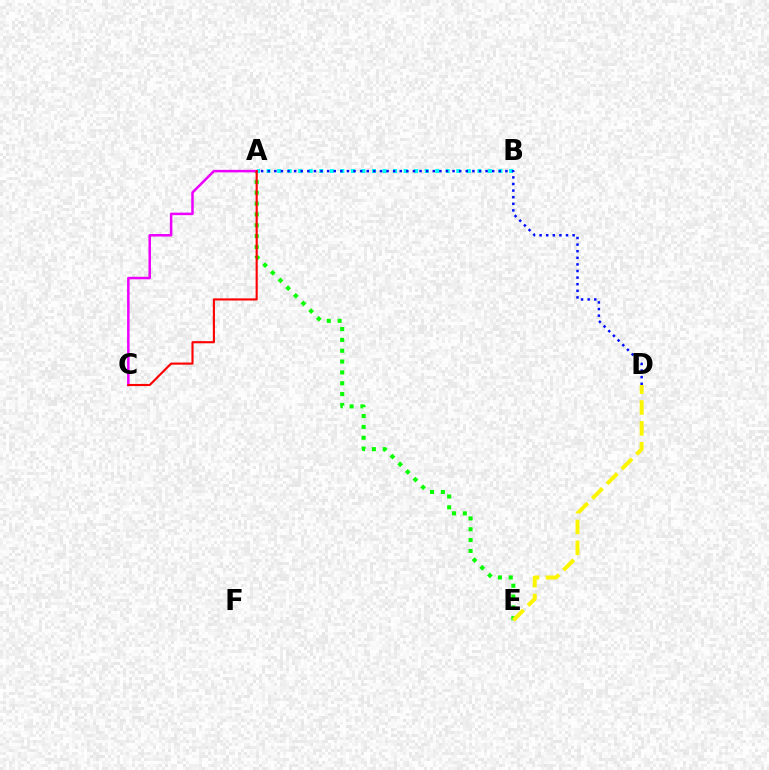{('A', 'E'): [{'color': '#08ff00', 'line_style': 'dotted', 'thickness': 2.94}], ('D', 'E'): [{'color': '#fcf500', 'line_style': 'dashed', 'thickness': 2.83}], ('A', 'B'): [{'color': '#00fff6', 'line_style': 'dotted', 'thickness': 2.86}], ('A', 'C'): [{'color': '#ee00ff', 'line_style': 'solid', 'thickness': 1.81}, {'color': '#ff0000', 'line_style': 'solid', 'thickness': 1.53}], ('A', 'D'): [{'color': '#0010ff', 'line_style': 'dotted', 'thickness': 1.79}]}